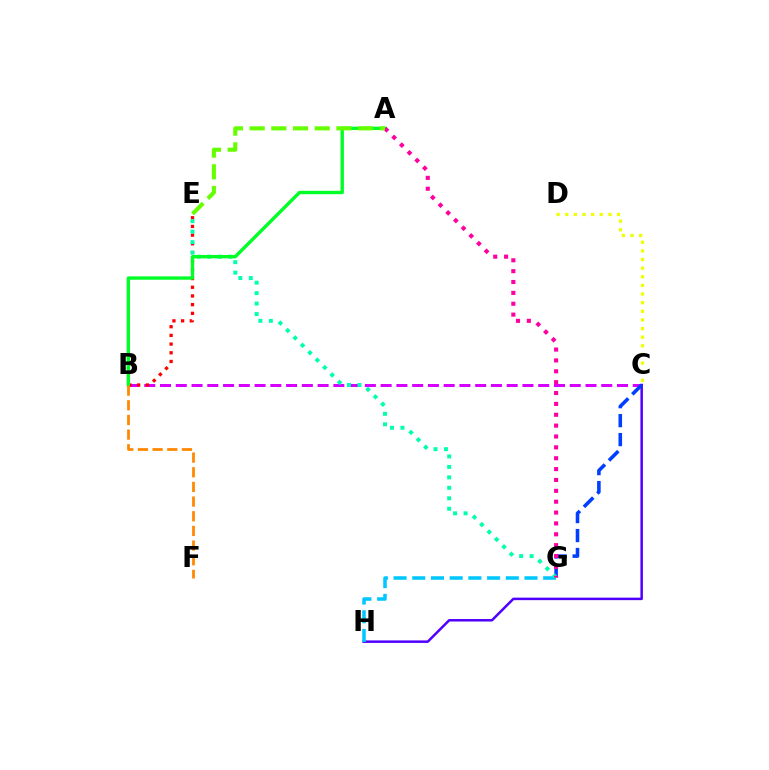{('B', 'C'): [{'color': '#d600ff', 'line_style': 'dashed', 'thickness': 2.14}], ('C', 'H'): [{'color': '#4f00ff', 'line_style': 'solid', 'thickness': 1.8}], ('B', 'E'): [{'color': '#ff0000', 'line_style': 'dotted', 'thickness': 2.36}], ('C', 'G'): [{'color': '#003fff', 'line_style': 'dashed', 'thickness': 2.57}], ('G', 'H'): [{'color': '#00c7ff', 'line_style': 'dashed', 'thickness': 2.54}], ('C', 'D'): [{'color': '#eeff00', 'line_style': 'dotted', 'thickness': 2.34}], ('E', 'G'): [{'color': '#00ffaf', 'line_style': 'dotted', 'thickness': 2.84}], ('A', 'B'): [{'color': '#00ff27', 'line_style': 'solid', 'thickness': 2.43}], ('A', 'G'): [{'color': '#ff00a0', 'line_style': 'dotted', 'thickness': 2.95}], ('B', 'F'): [{'color': '#ff8800', 'line_style': 'dashed', 'thickness': 1.99}], ('A', 'E'): [{'color': '#66ff00', 'line_style': 'dashed', 'thickness': 2.95}]}